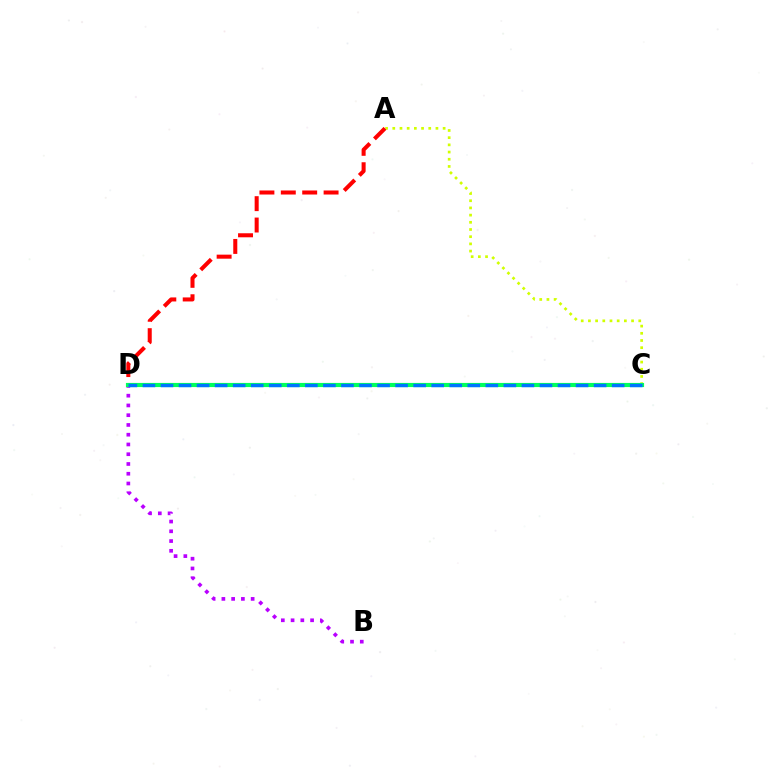{('B', 'D'): [{'color': '#b900ff', 'line_style': 'dotted', 'thickness': 2.65}], ('A', 'C'): [{'color': '#d1ff00', 'line_style': 'dotted', 'thickness': 1.95}], ('A', 'D'): [{'color': '#ff0000', 'line_style': 'dashed', 'thickness': 2.91}], ('C', 'D'): [{'color': '#00ff5c', 'line_style': 'solid', 'thickness': 2.99}, {'color': '#0074ff', 'line_style': 'dashed', 'thickness': 2.45}]}